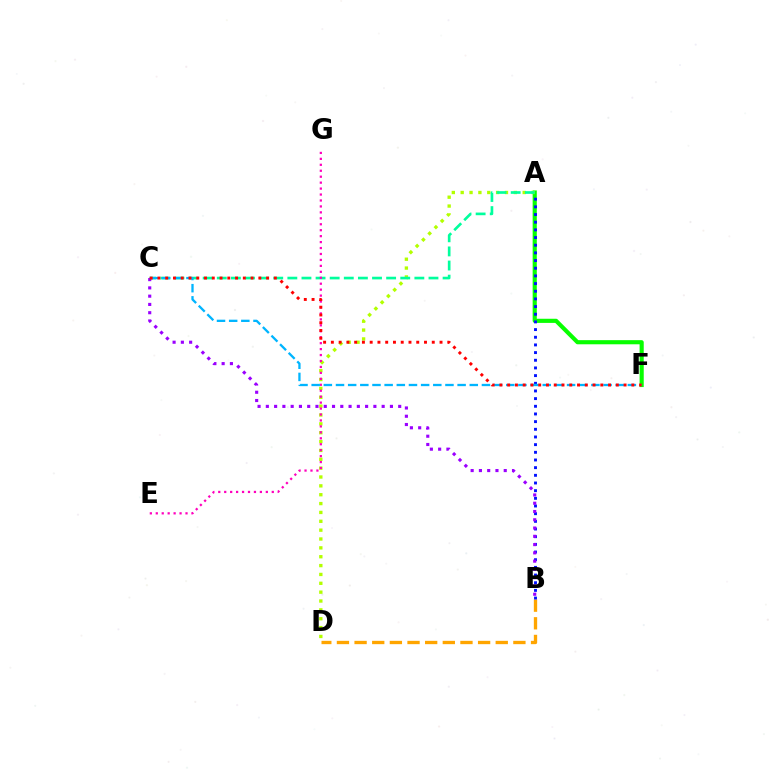{('B', 'D'): [{'color': '#ffa500', 'line_style': 'dashed', 'thickness': 2.4}], ('A', 'F'): [{'color': '#08ff00', 'line_style': 'solid', 'thickness': 2.98}], ('A', 'D'): [{'color': '#b3ff00', 'line_style': 'dotted', 'thickness': 2.41}], ('A', 'C'): [{'color': '#00ff9d', 'line_style': 'dashed', 'thickness': 1.92}], ('E', 'G'): [{'color': '#ff00bd', 'line_style': 'dotted', 'thickness': 1.62}], ('A', 'B'): [{'color': '#0010ff', 'line_style': 'dotted', 'thickness': 2.08}], ('C', 'F'): [{'color': '#00b5ff', 'line_style': 'dashed', 'thickness': 1.65}, {'color': '#ff0000', 'line_style': 'dotted', 'thickness': 2.11}], ('B', 'C'): [{'color': '#9b00ff', 'line_style': 'dotted', 'thickness': 2.25}]}